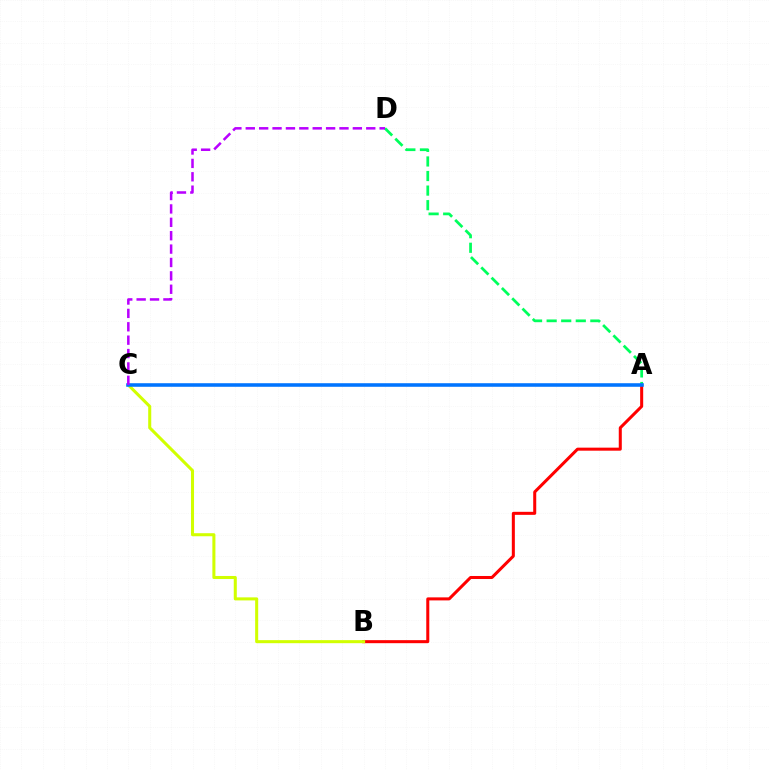{('A', 'B'): [{'color': '#ff0000', 'line_style': 'solid', 'thickness': 2.18}], ('B', 'C'): [{'color': '#d1ff00', 'line_style': 'solid', 'thickness': 2.19}], ('A', 'D'): [{'color': '#00ff5c', 'line_style': 'dashed', 'thickness': 1.98}], ('A', 'C'): [{'color': '#0074ff', 'line_style': 'solid', 'thickness': 2.56}], ('C', 'D'): [{'color': '#b900ff', 'line_style': 'dashed', 'thickness': 1.82}]}